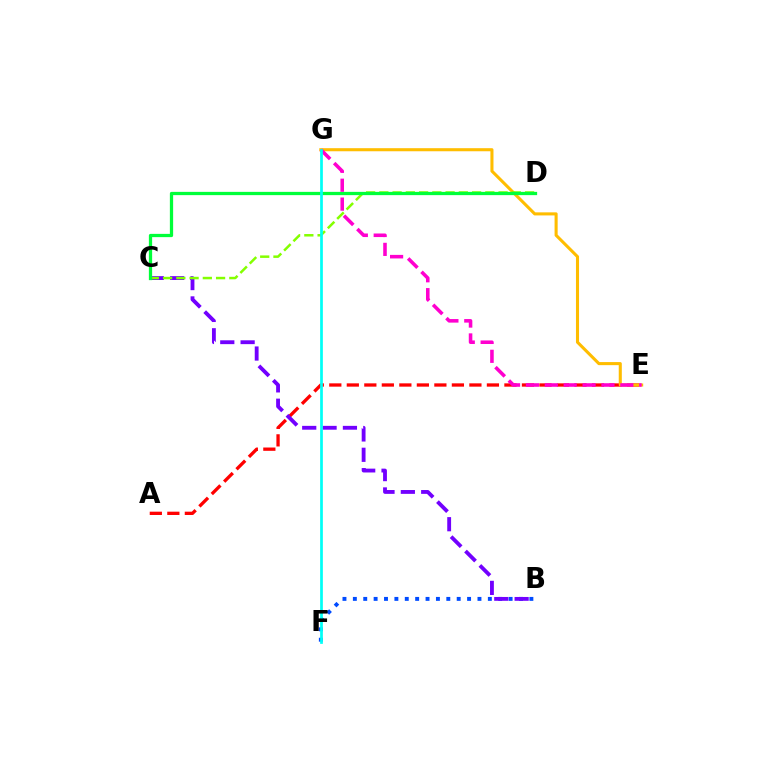{('B', 'F'): [{'color': '#004bff', 'line_style': 'dotted', 'thickness': 2.82}], ('A', 'E'): [{'color': '#ff0000', 'line_style': 'dashed', 'thickness': 2.38}], ('B', 'C'): [{'color': '#7200ff', 'line_style': 'dashed', 'thickness': 2.76}], ('E', 'G'): [{'color': '#ffbd00', 'line_style': 'solid', 'thickness': 2.21}, {'color': '#ff00cf', 'line_style': 'dashed', 'thickness': 2.57}], ('C', 'D'): [{'color': '#84ff00', 'line_style': 'dashed', 'thickness': 1.8}, {'color': '#00ff39', 'line_style': 'solid', 'thickness': 2.35}], ('F', 'G'): [{'color': '#00fff6', 'line_style': 'solid', 'thickness': 1.96}]}